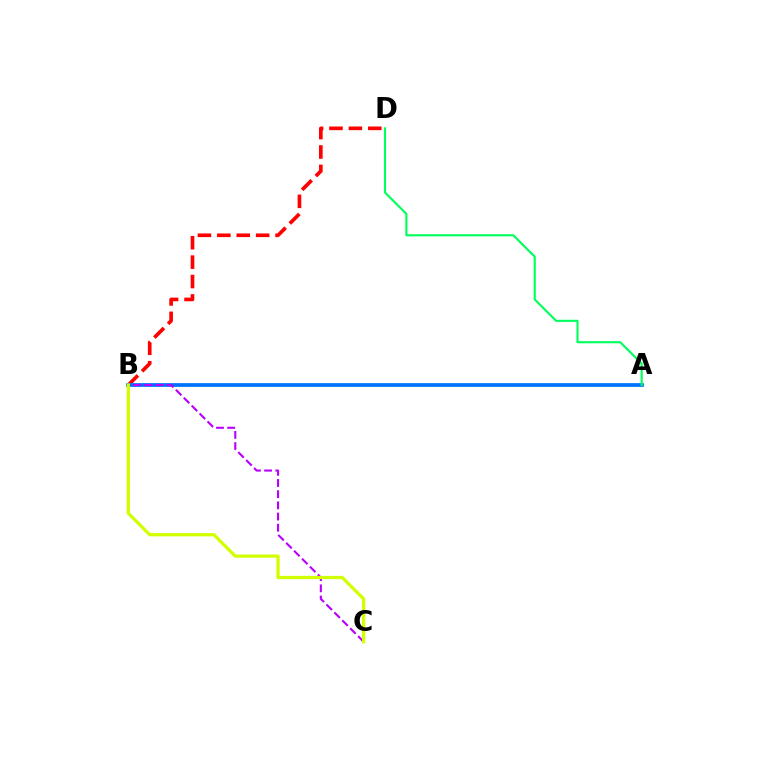{('B', 'D'): [{'color': '#ff0000', 'line_style': 'dashed', 'thickness': 2.64}], ('A', 'B'): [{'color': '#0074ff', 'line_style': 'solid', 'thickness': 2.7}], ('B', 'C'): [{'color': '#b900ff', 'line_style': 'dashed', 'thickness': 1.52}, {'color': '#d1ff00', 'line_style': 'solid', 'thickness': 2.35}], ('A', 'D'): [{'color': '#00ff5c', 'line_style': 'solid', 'thickness': 1.53}]}